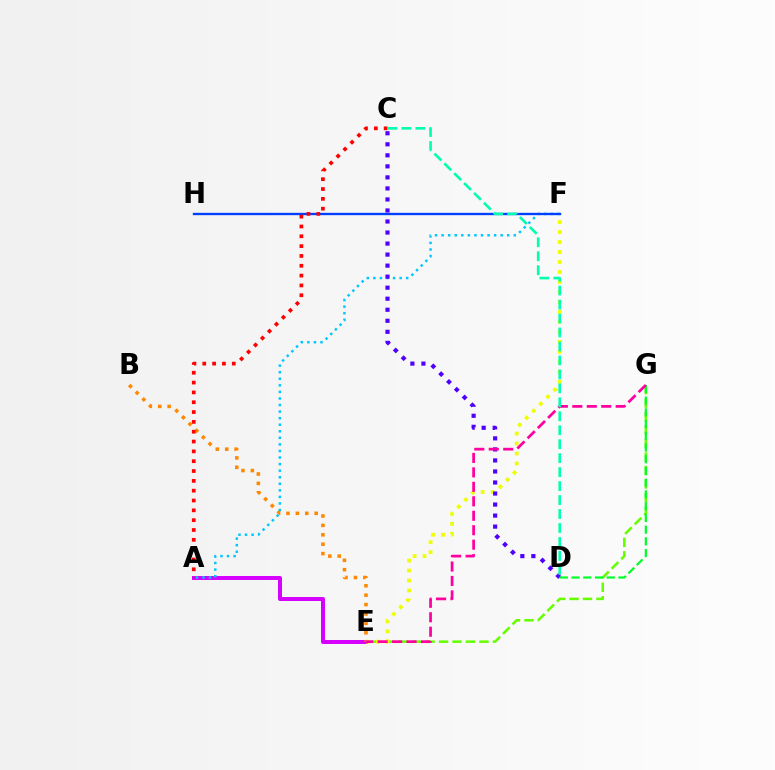{('E', 'G'): [{'color': '#66ff00', 'line_style': 'dashed', 'thickness': 1.83}, {'color': '#ff00a0', 'line_style': 'dashed', 'thickness': 1.96}], ('A', 'E'): [{'color': '#d600ff', 'line_style': 'solid', 'thickness': 2.87}], ('B', 'E'): [{'color': '#ff8800', 'line_style': 'dotted', 'thickness': 2.55}], ('E', 'F'): [{'color': '#eeff00', 'line_style': 'dotted', 'thickness': 2.71}], ('A', 'F'): [{'color': '#00c7ff', 'line_style': 'dotted', 'thickness': 1.78}], ('F', 'H'): [{'color': '#003fff', 'line_style': 'solid', 'thickness': 1.69}], ('A', 'C'): [{'color': '#ff0000', 'line_style': 'dotted', 'thickness': 2.67}], ('C', 'D'): [{'color': '#4f00ff', 'line_style': 'dotted', 'thickness': 3.0}, {'color': '#00ffaf', 'line_style': 'dashed', 'thickness': 1.9}], ('D', 'G'): [{'color': '#00ff27', 'line_style': 'dashed', 'thickness': 1.59}]}